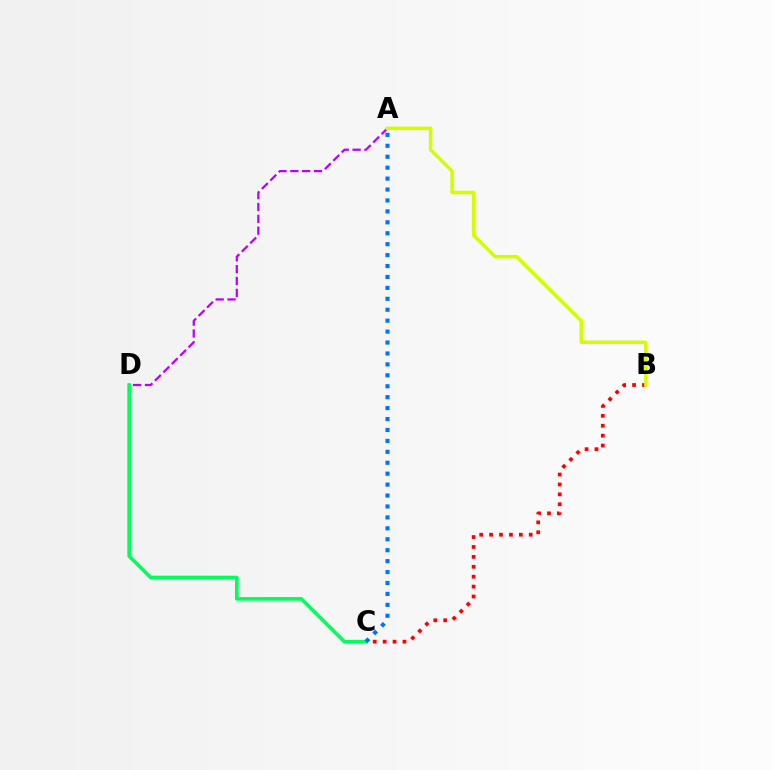{('A', 'D'): [{'color': '#b900ff', 'line_style': 'dashed', 'thickness': 1.61}], ('B', 'C'): [{'color': '#ff0000', 'line_style': 'dotted', 'thickness': 2.69}], ('C', 'D'): [{'color': '#00ff5c', 'line_style': 'solid', 'thickness': 2.62}], ('A', 'B'): [{'color': '#d1ff00', 'line_style': 'solid', 'thickness': 2.53}], ('A', 'C'): [{'color': '#0074ff', 'line_style': 'dotted', 'thickness': 2.97}]}